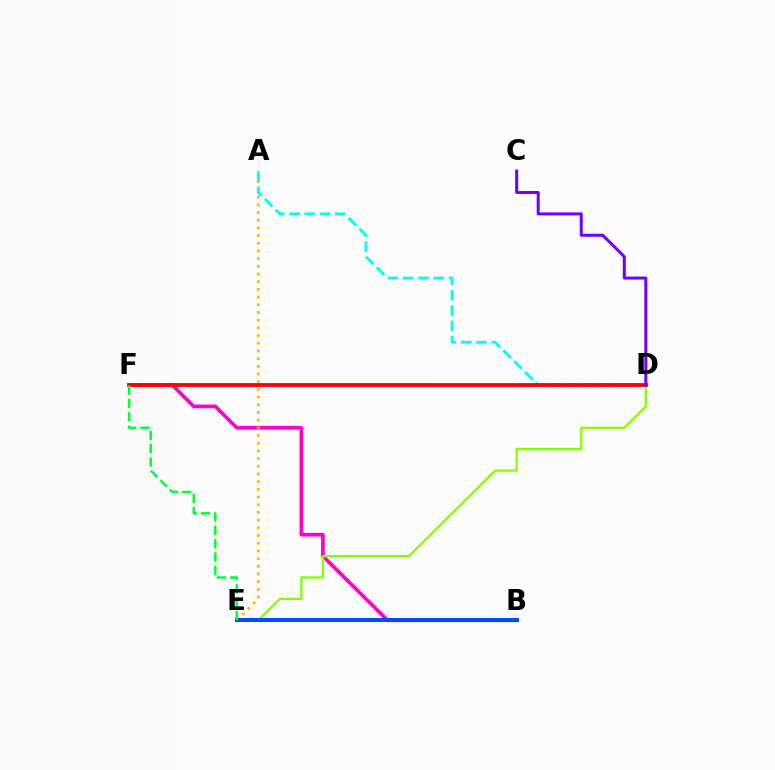{('B', 'F'): [{'color': '#ff00cf', 'line_style': 'solid', 'thickness': 2.65}], ('A', 'E'): [{'color': '#ffbd00', 'line_style': 'dotted', 'thickness': 2.09}], ('D', 'E'): [{'color': '#84ff00', 'line_style': 'solid', 'thickness': 1.64}], ('B', 'E'): [{'color': '#004bff', 'line_style': 'solid', 'thickness': 2.86}], ('A', 'D'): [{'color': '#00fff6', 'line_style': 'dashed', 'thickness': 2.07}], ('D', 'F'): [{'color': '#ff0000', 'line_style': 'solid', 'thickness': 2.74}], ('C', 'D'): [{'color': '#7200ff', 'line_style': 'solid', 'thickness': 2.16}], ('E', 'F'): [{'color': '#00ff39', 'line_style': 'dashed', 'thickness': 1.81}]}